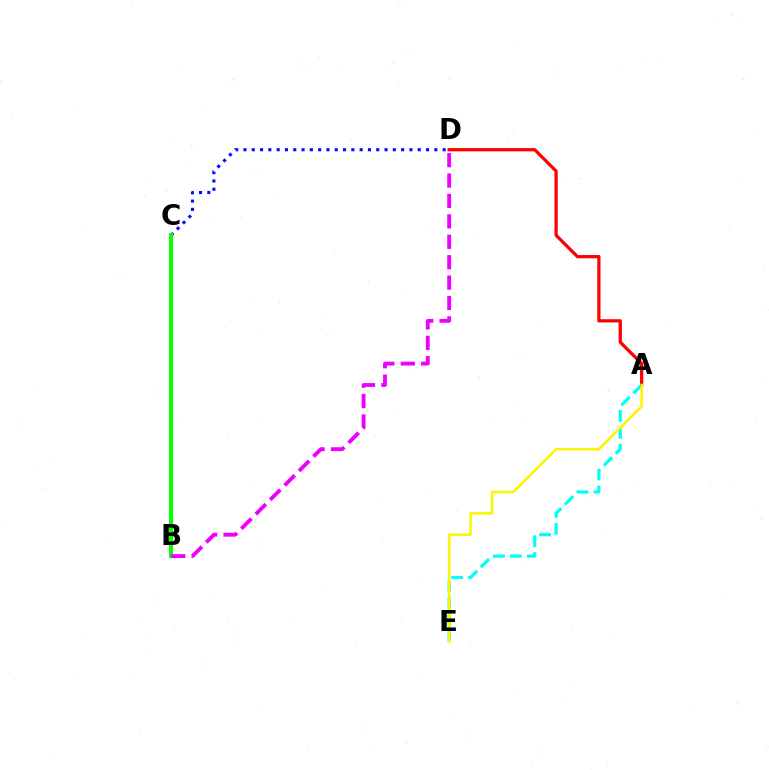{('C', 'D'): [{'color': '#0010ff', 'line_style': 'dotted', 'thickness': 2.25}], ('A', 'E'): [{'color': '#00fff6', 'line_style': 'dashed', 'thickness': 2.3}, {'color': '#fcf500', 'line_style': 'solid', 'thickness': 1.84}], ('A', 'D'): [{'color': '#ff0000', 'line_style': 'solid', 'thickness': 2.34}], ('B', 'C'): [{'color': '#08ff00', 'line_style': 'solid', 'thickness': 2.93}], ('B', 'D'): [{'color': '#ee00ff', 'line_style': 'dashed', 'thickness': 2.77}]}